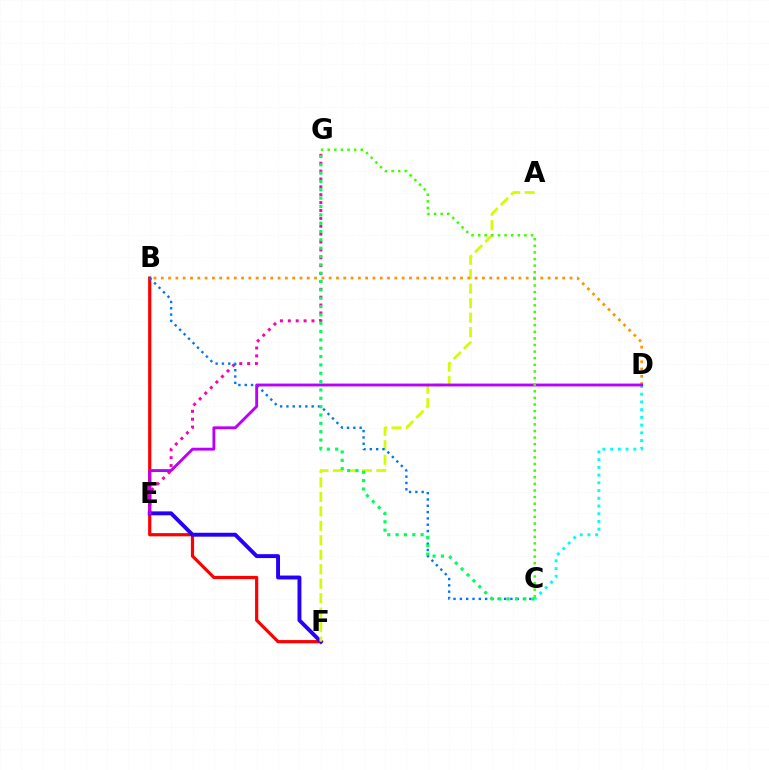{('C', 'D'): [{'color': '#00fff6', 'line_style': 'dotted', 'thickness': 2.1}], ('E', 'G'): [{'color': '#ff00ac', 'line_style': 'dotted', 'thickness': 2.14}], ('B', 'F'): [{'color': '#ff0000', 'line_style': 'solid', 'thickness': 2.31}], ('E', 'F'): [{'color': '#2500ff', 'line_style': 'solid', 'thickness': 2.81}], ('A', 'F'): [{'color': '#d1ff00', 'line_style': 'dashed', 'thickness': 1.97}], ('B', 'C'): [{'color': '#0074ff', 'line_style': 'dotted', 'thickness': 1.72}], ('B', 'D'): [{'color': '#ff9400', 'line_style': 'dotted', 'thickness': 1.98}], ('C', 'G'): [{'color': '#00ff5c', 'line_style': 'dotted', 'thickness': 2.27}, {'color': '#3dff00', 'line_style': 'dotted', 'thickness': 1.8}], ('D', 'E'): [{'color': '#b900ff', 'line_style': 'solid', 'thickness': 2.07}]}